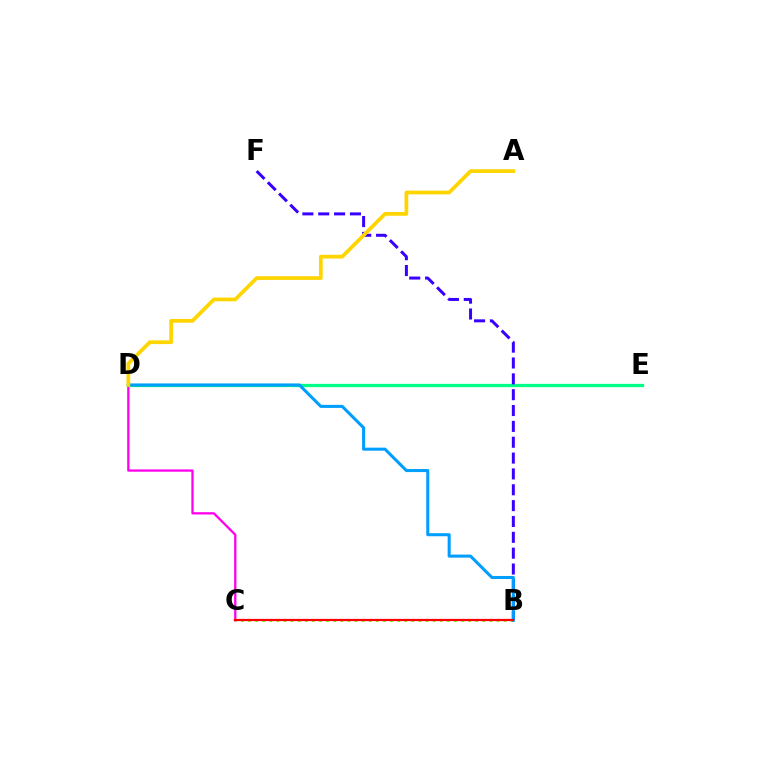{('D', 'E'): [{'color': '#00ff86', 'line_style': 'solid', 'thickness': 2.35}], ('B', 'F'): [{'color': '#3700ff', 'line_style': 'dashed', 'thickness': 2.15}], ('C', 'D'): [{'color': '#ff00ed', 'line_style': 'solid', 'thickness': 1.65}], ('B', 'C'): [{'color': '#4fff00', 'line_style': 'dotted', 'thickness': 1.93}, {'color': '#ff0000', 'line_style': 'solid', 'thickness': 1.62}], ('B', 'D'): [{'color': '#009eff', 'line_style': 'solid', 'thickness': 2.19}], ('A', 'D'): [{'color': '#ffd500', 'line_style': 'solid', 'thickness': 2.69}]}